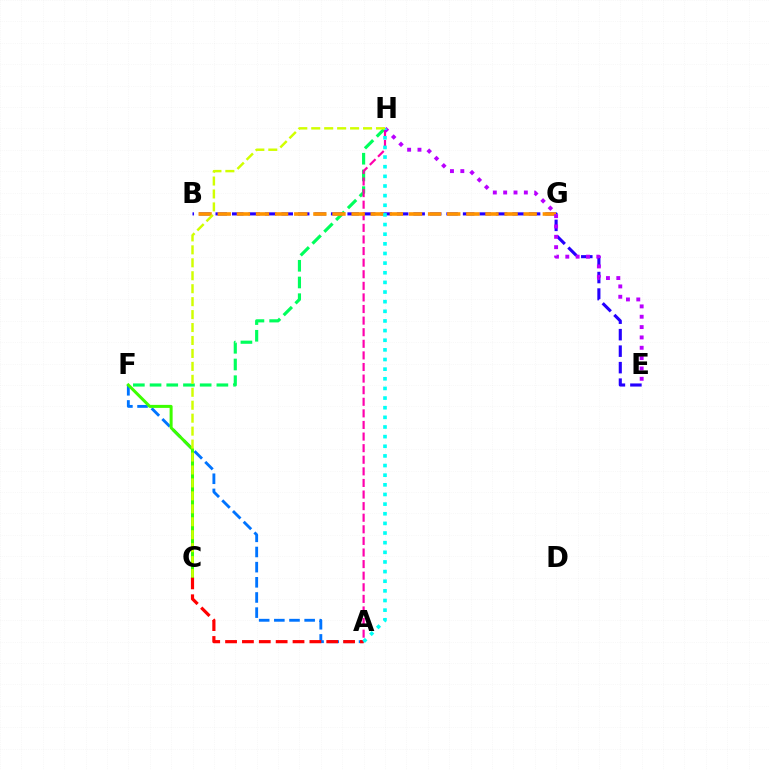{('F', 'H'): [{'color': '#00ff5c', 'line_style': 'dashed', 'thickness': 2.27}], ('A', 'F'): [{'color': '#0074ff', 'line_style': 'dashed', 'thickness': 2.06}], ('C', 'F'): [{'color': '#3dff00', 'line_style': 'solid', 'thickness': 2.17}], ('A', 'C'): [{'color': '#ff0000', 'line_style': 'dashed', 'thickness': 2.29}], ('B', 'E'): [{'color': '#2500ff', 'line_style': 'dashed', 'thickness': 2.24}], ('A', 'H'): [{'color': '#ff00ac', 'line_style': 'dashed', 'thickness': 1.58}, {'color': '#00fff6', 'line_style': 'dotted', 'thickness': 2.62}], ('B', 'G'): [{'color': '#ff9400', 'line_style': 'dashed', 'thickness': 2.6}], ('E', 'H'): [{'color': '#b900ff', 'line_style': 'dotted', 'thickness': 2.81}], ('C', 'H'): [{'color': '#d1ff00', 'line_style': 'dashed', 'thickness': 1.76}]}